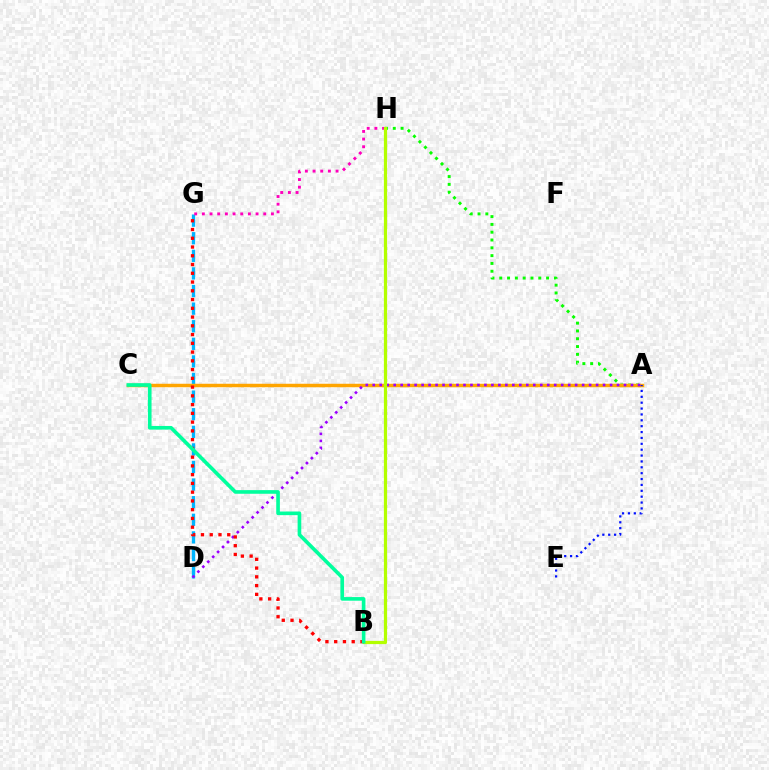{('D', 'G'): [{'color': '#00b5ff', 'line_style': 'dashed', 'thickness': 2.39}], ('A', 'H'): [{'color': '#08ff00', 'line_style': 'dotted', 'thickness': 2.12}], ('A', 'C'): [{'color': '#ffa500', 'line_style': 'solid', 'thickness': 2.5}], ('A', 'E'): [{'color': '#0010ff', 'line_style': 'dotted', 'thickness': 1.6}], ('A', 'D'): [{'color': '#9b00ff', 'line_style': 'dotted', 'thickness': 1.9}], ('G', 'H'): [{'color': '#ff00bd', 'line_style': 'dotted', 'thickness': 2.08}], ('B', 'H'): [{'color': '#b3ff00', 'line_style': 'solid', 'thickness': 2.31}], ('B', 'G'): [{'color': '#ff0000', 'line_style': 'dotted', 'thickness': 2.38}], ('B', 'C'): [{'color': '#00ff9d', 'line_style': 'solid', 'thickness': 2.62}]}